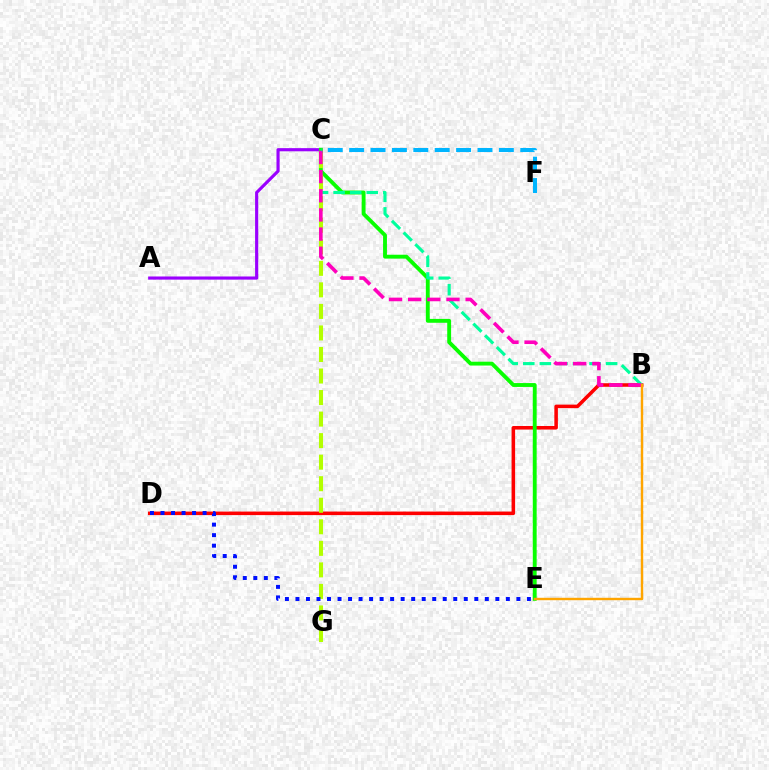{('A', 'C'): [{'color': '#9b00ff', 'line_style': 'solid', 'thickness': 2.27}], ('B', 'D'): [{'color': '#ff0000', 'line_style': 'solid', 'thickness': 2.55}], ('C', 'E'): [{'color': '#08ff00', 'line_style': 'solid', 'thickness': 2.79}], ('B', 'C'): [{'color': '#00ff9d', 'line_style': 'dashed', 'thickness': 2.25}, {'color': '#ff00bd', 'line_style': 'dashed', 'thickness': 2.6}], ('C', 'G'): [{'color': '#b3ff00', 'line_style': 'dashed', 'thickness': 2.93}], ('B', 'E'): [{'color': '#ffa500', 'line_style': 'solid', 'thickness': 1.74}], ('C', 'F'): [{'color': '#00b5ff', 'line_style': 'dashed', 'thickness': 2.91}], ('D', 'E'): [{'color': '#0010ff', 'line_style': 'dotted', 'thickness': 2.86}]}